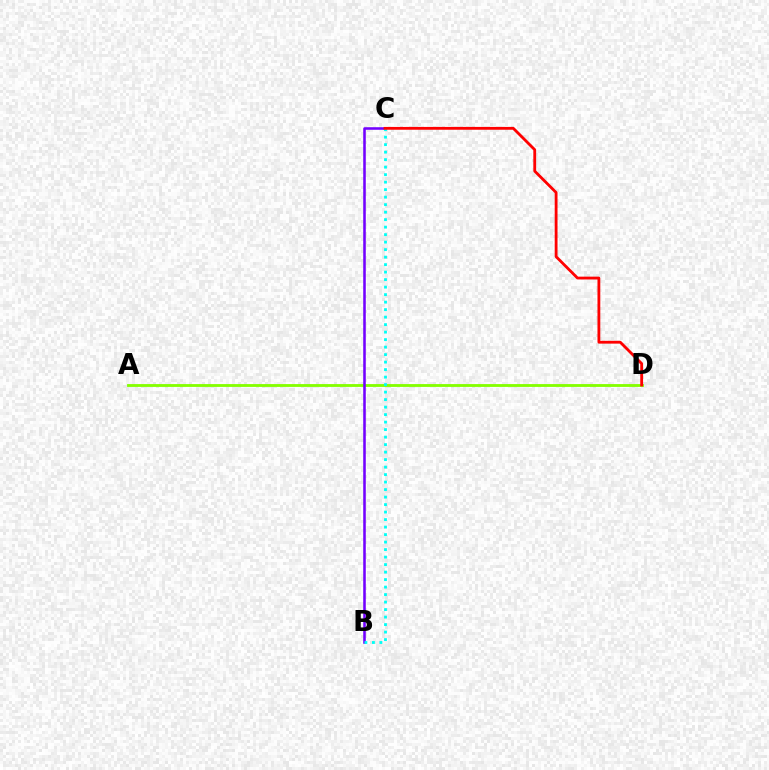{('A', 'D'): [{'color': '#84ff00', 'line_style': 'solid', 'thickness': 2.04}], ('B', 'C'): [{'color': '#7200ff', 'line_style': 'solid', 'thickness': 1.85}, {'color': '#00fff6', 'line_style': 'dotted', 'thickness': 2.04}], ('C', 'D'): [{'color': '#ff0000', 'line_style': 'solid', 'thickness': 2.03}]}